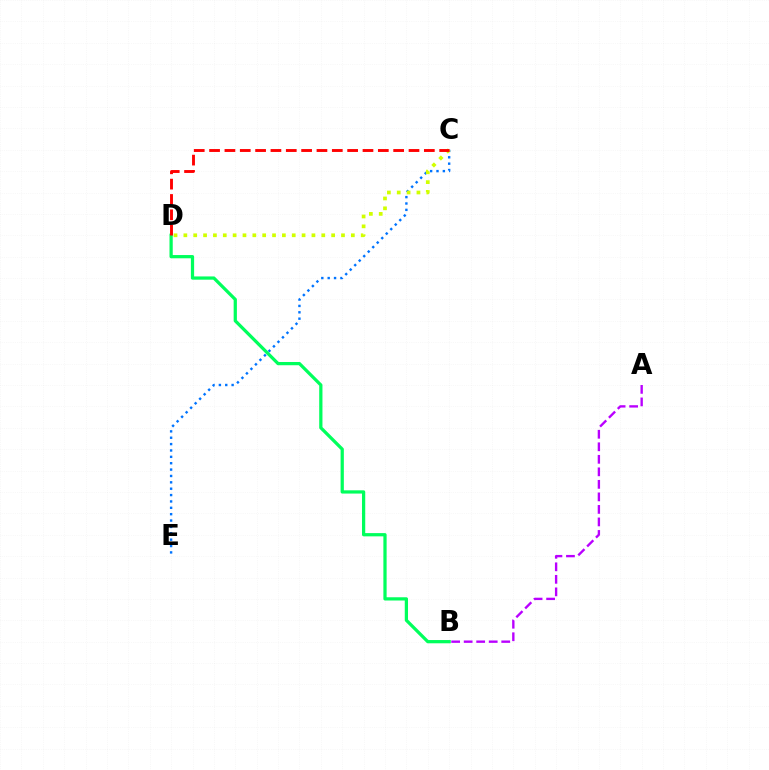{('C', 'E'): [{'color': '#0074ff', 'line_style': 'dotted', 'thickness': 1.73}], ('C', 'D'): [{'color': '#d1ff00', 'line_style': 'dotted', 'thickness': 2.68}, {'color': '#ff0000', 'line_style': 'dashed', 'thickness': 2.08}], ('A', 'B'): [{'color': '#b900ff', 'line_style': 'dashed', 'thickness': 1.7}], ('B', 'D'): [{'color': '#00ff5c', 'line_style': 'solid', 'thickness': 2.34}]}